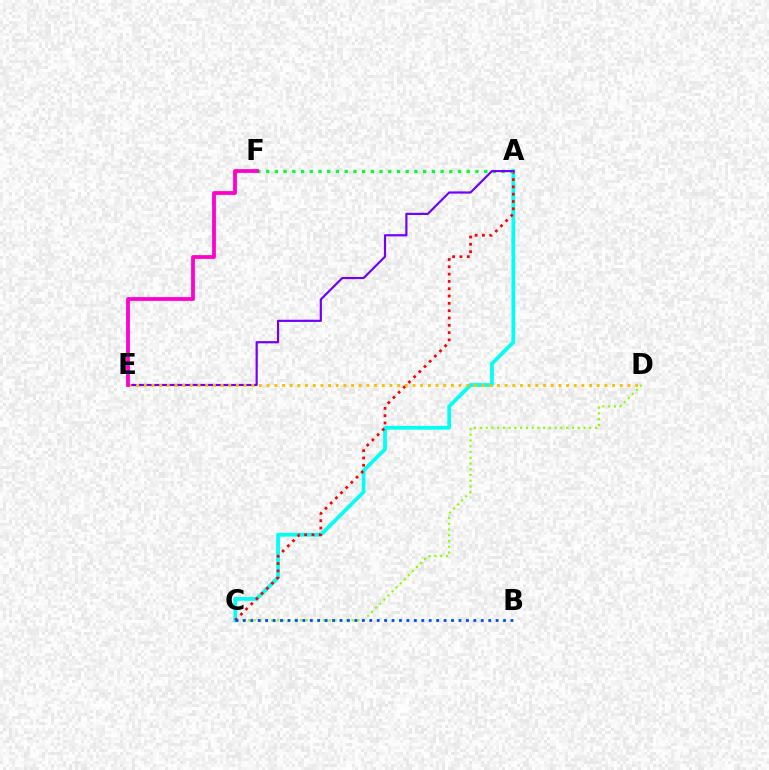{('C', 'D'): [{'color': '#84ff00', 'line_style': 'dotted', 'thickness': 1.56}], ('A', 'C'): [{'color': '#00fff6', 'line_style': 'solid', 'thickness': 2.71}, {'color': '#ff0000', 'line_style': 'dotted', 'thickness': 1.99}], ('A', 'F'): [{'color': '#00ff39', 'line_style': 'dotted', 'thickness': 2.37}], ('B', 'C'): [{'color': '#004bff', 'line_style': 'dotted', 'thickness': 2.02}], ('A', 'E'): [{'color': '#7200ff', 'line_style': 'solid', 'thickness': 1.58}], ('D', 'E'): [{'color': '#ffbd00', 'line_style': 'dotted', 'thickness': 2.09}], ('E', 'F'): [{'color': '#ff00cf', 'line_style': 'solid', 'thickness': 2.73}]}